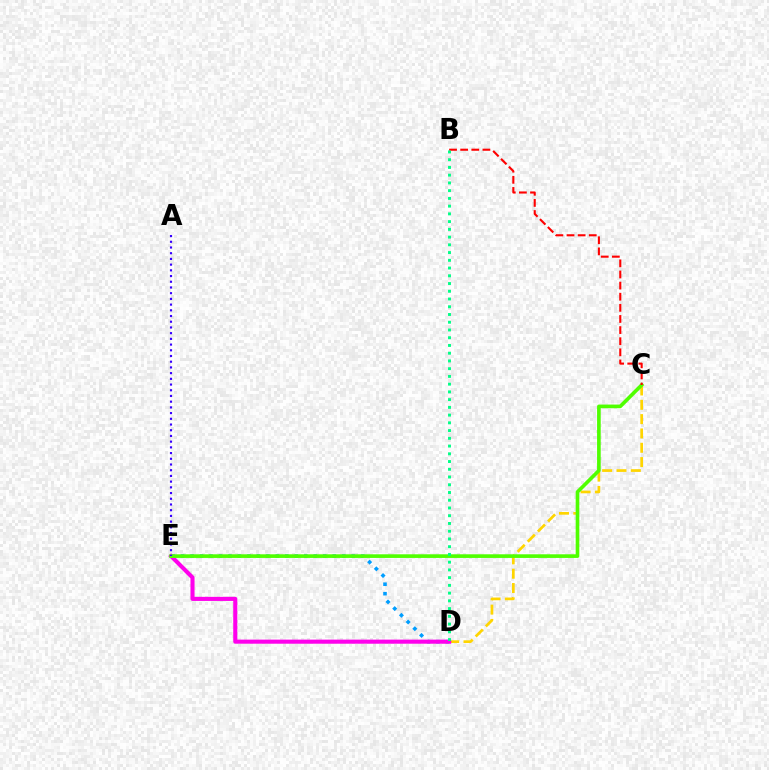{('D', 'E'): [{'color': '#009eff', 'line_style': 'dotted', 'thickness': 2.58}, {'color': '#ff00ed', 'line_style': 'solid', 'thickness': 2.94}], ('C', 'D'): [{'color': '#ffd500', 'line_style': 'dashed', 'thickness': 1.95}], ('C', 'E'): [{'color': '#4fff00', 'line_style': 'solid', 'thickness': 2.62}], ('A', 'E'): [{'color': '#3700ff', 'line_style': 'dotted', 'thickness': 1.55}], ('B', 'C'): [{'color': '#ff0000', 'line_style': 'dashed', 'thickness': 1.51}], ('B', 'D'): [{'color': '#00ff86', 'line_style': 'dotted', 'thickness': 2.1}]}